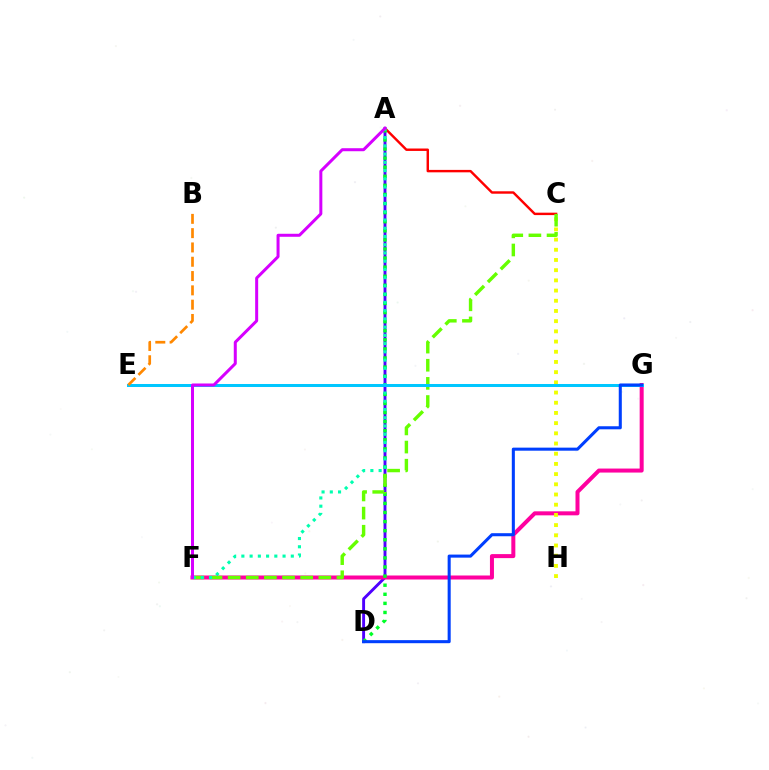{('A', 'D'): [{'color': '#4f00ff', 'line_style': 'solid', 'thickness': 2.09}, {'color': '#00ff27', 'line_style': 'dotted', 'thickness': 2.47}], ('F', 'G'): [{'color': '#ff00a0', 'line_style': 'solid', 'thickness': 2.89}], ('A', 'C'): [{'color': '#ff0000', 'line_style': 'solid', 'thickness': 1.75}], ('C', 'H'): [{'color': '#eeff00', 'line_style': 'dotted', 'thickness': 2.77}], ('C', 'F'): [{'color': '#66ff00', 'line_style': 'dashed', 'thickness': 2.46}], ('A', 'F'): [{'color': '#00ffaf', 'line_style': 'dotted', 'thickness': 2.24}, {'color': '#d600ff', 'line_style': 'solid', 'thickness': 2.16}], ('E', 'G'): [{'color': '#00c7ff', 'line_style': 'solid', 'thickness': 2.17}], ('D', 'G'): [{'color': '#003fff', 'line_style': 'solid', 'thickness': 2.2}], ('B', 'E'): [{'color': '#ff8800', 'line_style': 'dashed', 'thickness': 1.94}]}